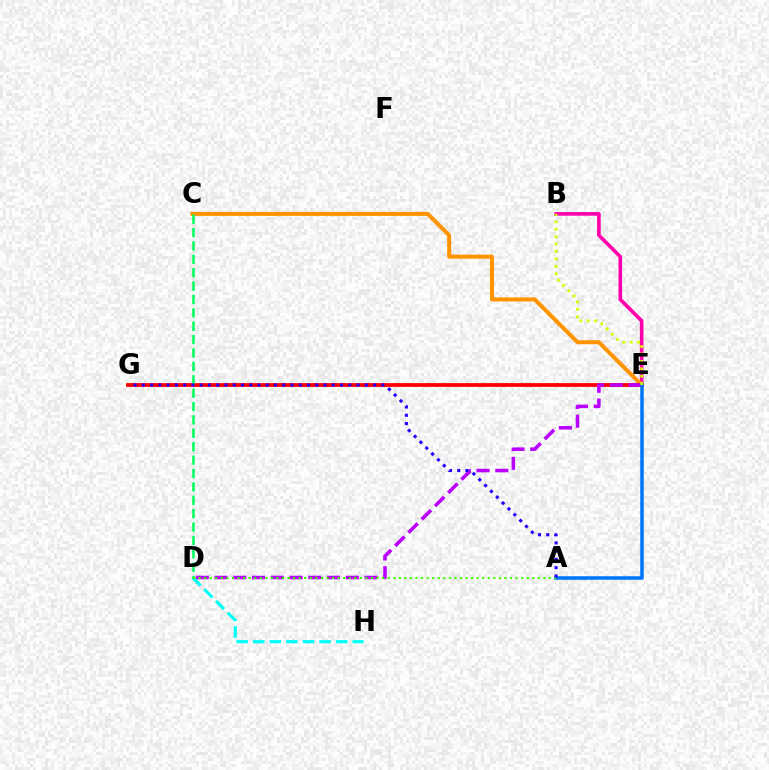{('B', 'E'): [{'color': '#ff00ac', 'line_style': 'solid', 'thickness': 2.6}, {'color': '#d1ff00', 'line_style': 'dotted', 'thickness': 2.01}], ('C', 'E'): [{'color': '#ff9400', 'line_style': 'solid', 'thickness': 2.89}], ('E', 'G'): [{'color': '#ff0000', 'line_style': 'solid', 'thickness': 2.72}], ('D', 'E'): [{'color': '#b900ff', 'line_style': 'dashed', 'thickness': 2.55}], ('D', 'H'): [{'color': '#00fff6', 'line_style': 'dashed', 'thickness': 2.25}], ('C', 'D'): [{'color': '#00ff5c', 'line_style': 'dashed', 'thickness': 1.82}], ('A', 'E'): [{'color': '#0074ff', 'line_style': 'solid', 'thickness': 2.54}], ('A', 'D'): [{'color': '#3dff00', 'line_style': 'dotted', 'thickness': 1.51}], ('A', 'G'): [{'color': '#2500ff', 'line_style': 'dotted', 'thickness': 2.24}]}